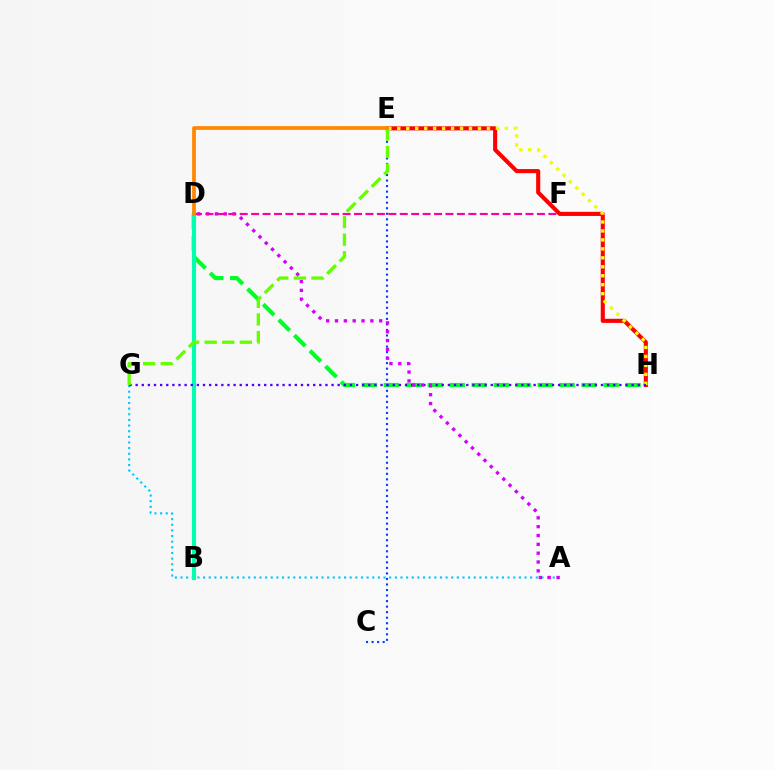{('D', 'H'): [{'color': '#00ff27', 'line_style': 'dashed', 'thickness': 2.98}], ('C', 'E'): [{'color': '#003fff', 'line_style': 'dotted', 'thickness': 1.5}], ('A', 'G'): [{'color': '#00c7ff', 'line_style': 'dotted', 'thickness': 1.53}], ('E', 'H'): [{'color': '#ff0000', 'line_style': 'solid', 'thickness': 2.95}, {'color': '#eeff00', 'line_style': 'dotted', 'thickness': 2.44}], ('B', 'D'): [{'color': '#00ffaf', 'line_style': 'solid', 'thickness': 2.96}], ('G', 'H'): [{'color': '#4f00ff', 'line_style': 'dotted', 'thickness': 1.66}], ('A', 'D'): [{'color': '#d600ff', 'line_style': 'dotted', 'thickness': 2.4}], ('D', 'F'): [{'color': '#ff00a0', 'line_style': 'dashed', 'thickness': 1.55}], ('E', 'G'): [{'color': '#66ff00', 'line_style': 'dashed', 'thickness': 2.39}], ('D', 'E'): [{'color': '#ff8800', 'line_style': 'solid', 'thickness': 2.69}]}